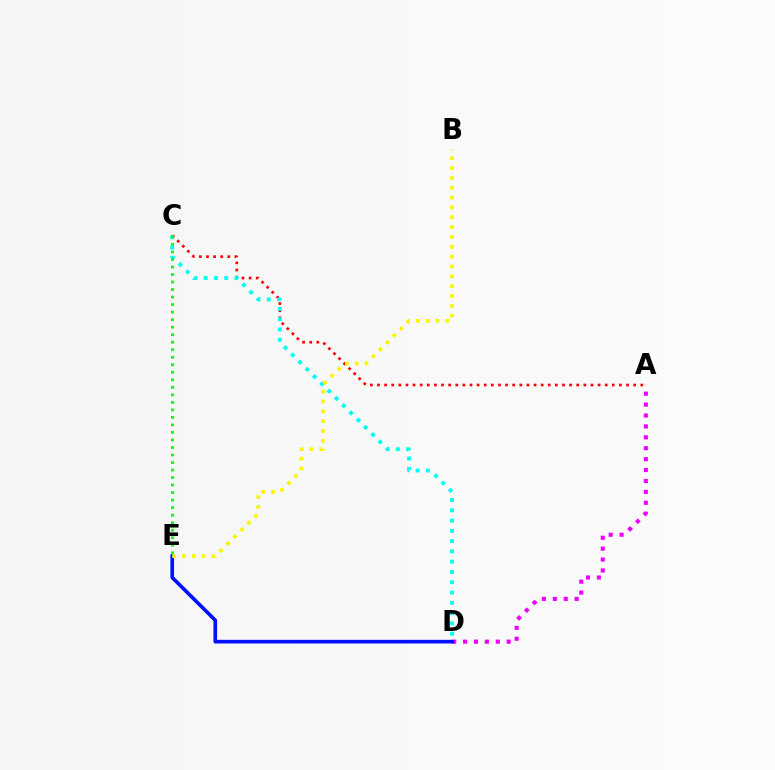{('A', 'C'): [{'color': '#ff0000', 'line_style': 'dotted', 'thickness': 1.93}], ('A', 'D'): [{'color': '#ee00ff', 'line_style': 'dotted', 'thickness': 2.96}], ('C', 'D'): [{'color': '#00fff6', 'line_style': 'dotted', 'thickness': 2.79}], ('D', 'E'): [{'color': '#0010ff', 'line_style': 'solid', 'thickness': 2.63}], ('C', 'E'): [{'color': '#08ff00', 'line_style': 'dotted', 'thickness': 2.04}], ('B', 'E'): [{'color': '#fcf500', 'line_style': 'dotted', 'thickness': 2.67}]}